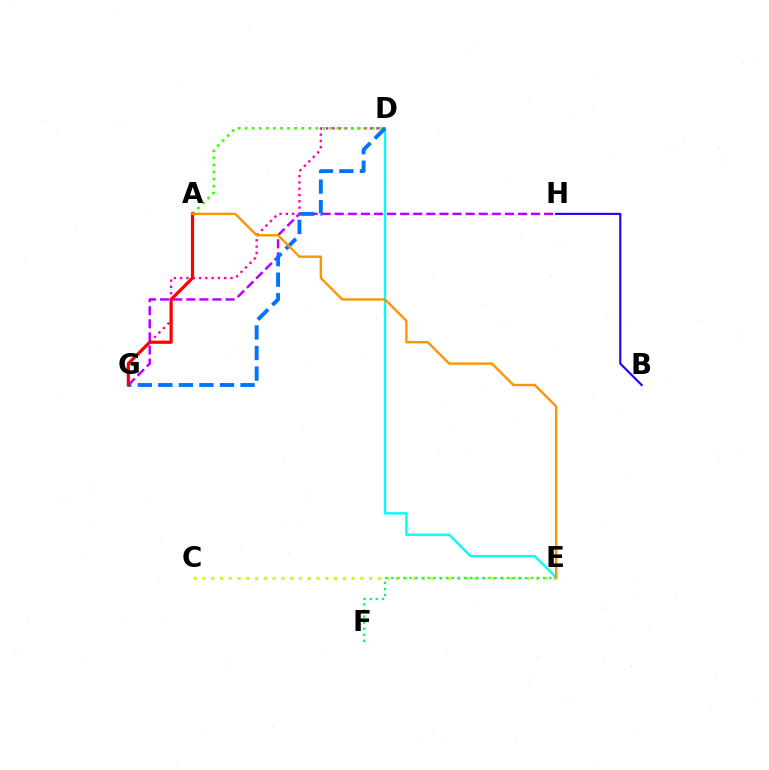{('C', 'E'): [{'color': '#d1ff00', 'line_style': 'dotted', 'thickness': 2.38}], ('G', 'H'): [{'color': '#b900ff', 'line_style': 'dashed', 'thickness': 1.78}], ('D', 'E'): [{'color': '#00fff6', 'line_style': 'solid', 'thickness': 1.7}], ('B', 'H'): [{'color': '#2500ff', 'line_style': 'solid', 'thickness': 1.54}], ('D', 'G'): [{'color': '#ff00ac', 'line_style': 'dotted', 'thickness': 1.71}, {'color': '#0074ff', 'line_style': 'dashed', 'thickness': 2.79}], ('A', 'D'): [{'color': '#3dff00', 'line_style': 'dotted', 'thickness': 1.92}], ('A', 'G'): [{'color': '#ff0000', 'line_style': 'solid', 'thickness': 2.3}], ('E', 'F'): [{'color': '#00ff5c', 'line_style': 'dotted', 'thickness': 1.65}], ('A', 'E'): [{'color': '#ff9400', 'line_style': 'solid', 'thickness': 1.71}]}